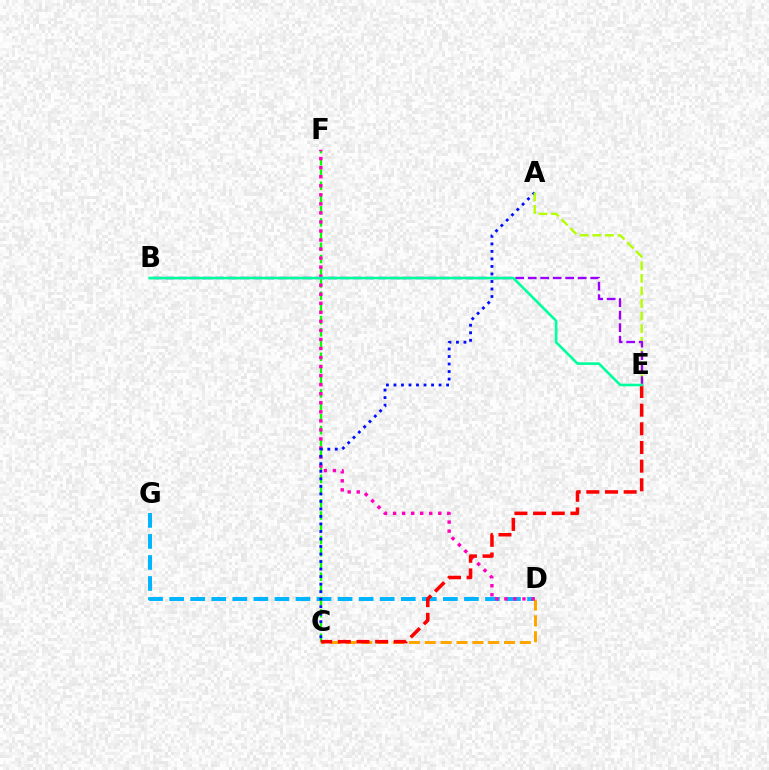{('D', 'G'): [{'color': '#00b5ff', 'line_style': 'dashed', 'thickness': 2.86}], ('C', 'D'): [{'color': '#ffa500', 'line_style': 'dashed', 'thickness': 2.15}], ('C', 'F'): [{'color': '#08ff00', 'line_style': 'dashed', 'thickness': 1.66}], ('D', 'F'): [{'color': '#ff00bd', 'line_style': 'dotted', 'thickness': 2.46}], ('A', 'C'): [{'color': '#0010ff', 'line_style': 'dotted', 'thickness': 2.04}], ('A', 'E'): [{'color': '#b3ff00', 'line_style': 'dashed', 'thickness': 1.71}], ('C', 'E'): [{'color': '#ff0000', 'line_style': 'dashed', 'thickness': 2.53}], ('B', 'E'): [{'color': '#9b00ff', 'line_style': 'dashed', 'thickness': 1.7}, {'color': '#00ff9d', 'line_style': 'solid', 'thickness': 1.88}]}